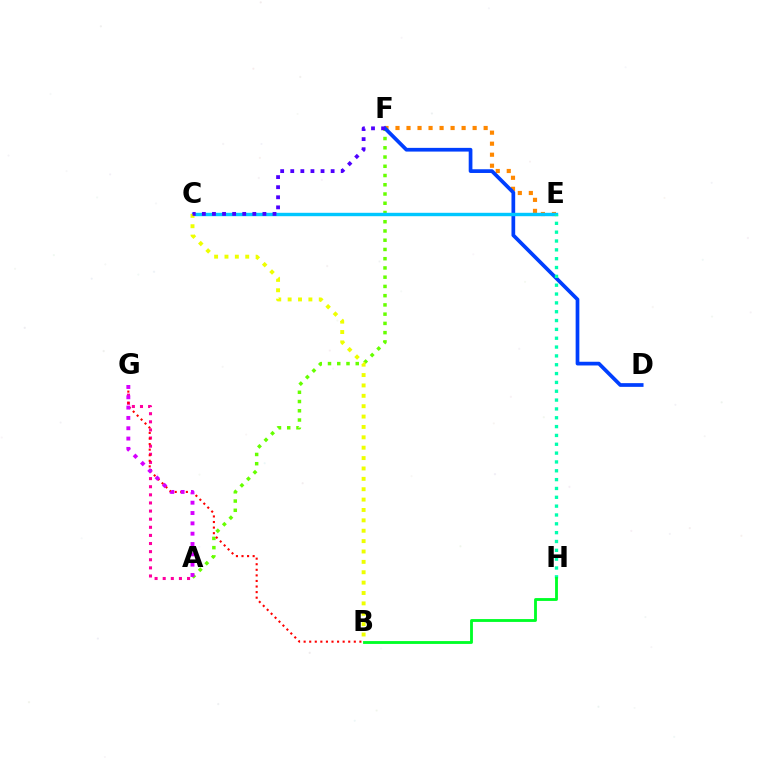{('A', 'G'): [{'color': '#ff00a0', 'line_style': 'dotted', 'thickness': 2.2}, {'color': '#d600ff', 'line_style': 'dotted', 'thickness': 2.81}], ('E', 'F'): [{'color': '#ff8800', 'line_style': 'dotted', 'thickness': 2.99}], ('A', 'F'): [{'color': '#66ff00', 'line_style': 'dotted', 'thickness': 2.51}], ('D', 'F'): [{'color': '#003fff', 'line_style': 'solid', 'thickness': 2.67}], ('B', 'G'): [{'color': '#ff0000', 'line_style': 'dotted', 'thickness': 1.51}], ('C', 'E'): [{'color': '#00c7ff', 'line_style': 'solid', 'thickness': 2.45}], ('E', 'H'): [{'color': '#00ffaf', 'line_style': 'dotted', 'thickness': 2.4}], ('B', 'C'): [{'color': '#eeff00', 'line_style': 'dotted', 'thickness': 2.82}], ('B', 'H'): [{'color': '#00ff27', 'line_style': 'solid', 'thickness': 2.05}], ('C', 'F'): [{'color': '#4f00ff', 'line_style': 'dotted', 'thickness': 2.74}]}